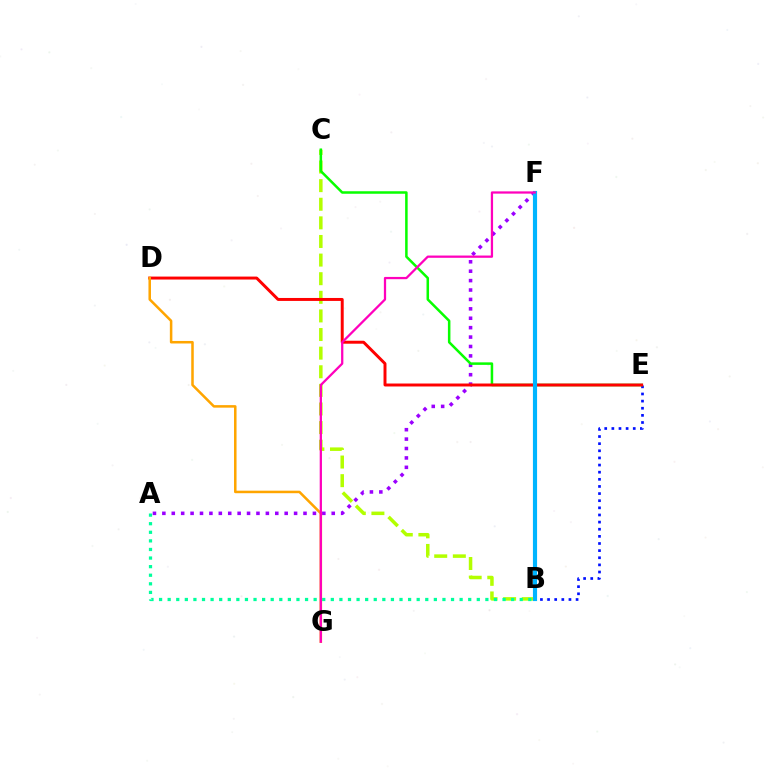{('A', 'F'): [{'color': '#9b00ff', 'line_style': 'dotted', 'thickness': 2.56}], ('B', 'E'): [{'color': '#0010ff', 'line_style': 'dotted', 'thickness': 1.94}], ('B', 'C'): [{'color': '#b3ff00', 'line_style': 'dashed', 'thickness': 2.53}], ('C', 'E'): [{'color': '#08ff00', 'line_style': 'solid', 'thickness': 1.81}], ('A', 'B'): [{'color': '#00ff9d', 'line_style': 'dotted', 'thickness': 2.33}], ('D', 'E'): [{'color': '#ff0000', 'line_style': 'solid', 'thickness': 2.13}], ('D', 'G'): [{'color': '#ffa500', 'line_style': 'solid', 'thickness': 1.82}], ('B', 'F'): [{'color': '#00b5ff', 'line_style': 'solid', 'thickness': 2.99}], ('F', 'G'): [{'color': '#ff00bd', 'line_style': 'solid', 'thickness': 1.63}]}